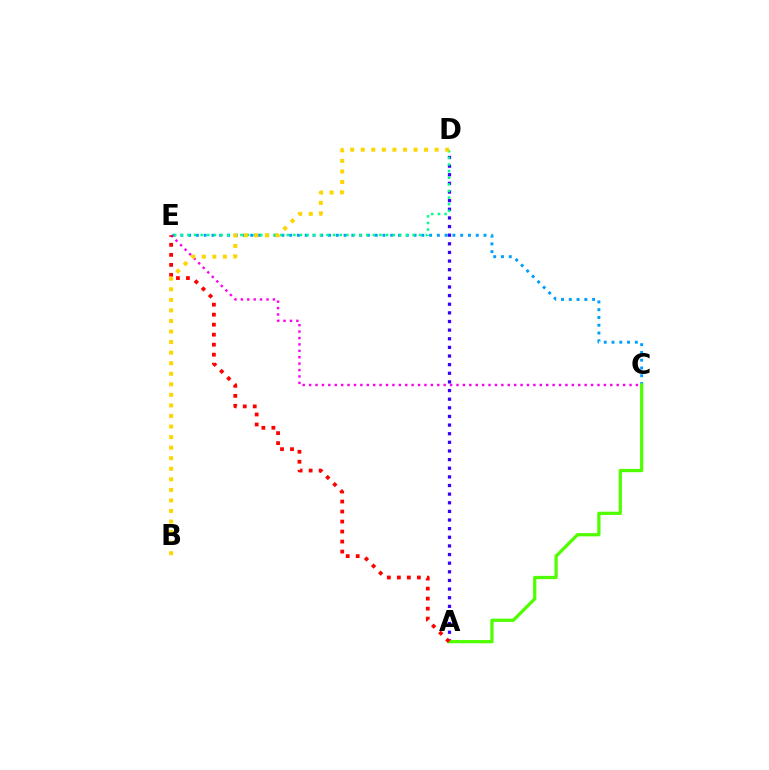{('A', 'D'): [{'color': '#3700ff', 'line_style': 'dotted', 'thickness': 2.35}], ('C', 'E'): [{'color': '#009eff', 'line_style': 'dotted', 'thickness': 2.11}, {'color': '#ff00ed', 'line_style': 'dotted', 'thickness': 1.74}], ('A', 'C'): [{'color': '#4fff00', 'line_style': 'solid', 'thickness': 2.34}], ('D', 'E'): [{'color': '#00ff86', 'line_style': 'dotted', 'thickness': 1.8}], ('A', 'E'): [{'color': '#ff0000', 'line_style': 'dotted', 'thickness': 2.72}], ('B', 'D'): [{'color': '#ffd500', 'line_style': 'dotted', 'thickness': 2.87}]}